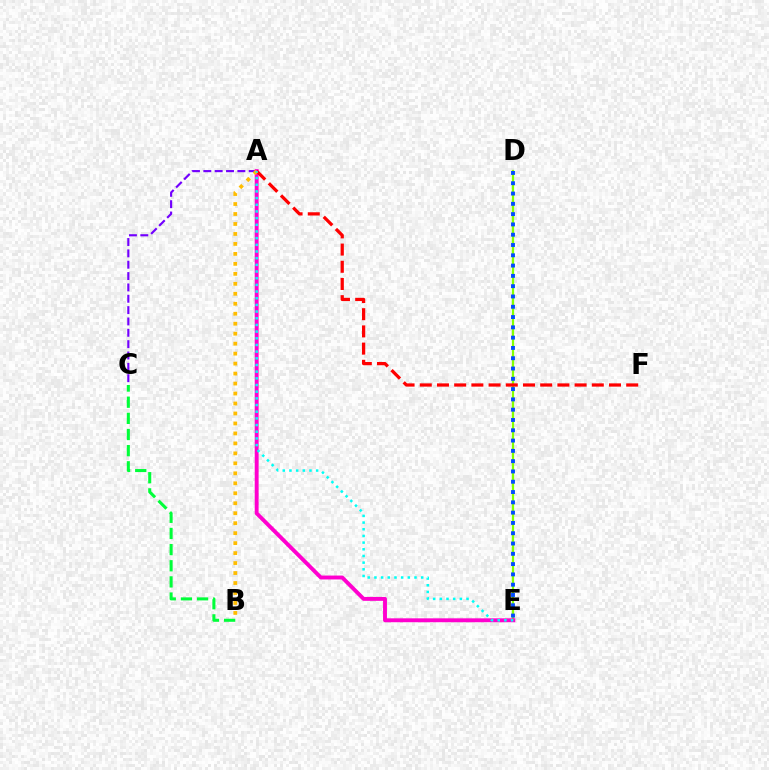{('A', 'C'): [{'color': '#7200ff', 'line_style': 'dashed', 'thickness': 1.54}], ('B', 'C'): [{'color': '#00ff39', 'line_style': 'dashed', 'thickness': 2.19}], ('D', 'E'): [{'color': '#84ff00', 'line_style': 'solid', 'thickness': 1.61}, {'color': '#004bff', 'line_style': 'dotted', 'thickness': 2.8}], ('A', 'E'): [{'color': '#ff00cf', 'line_style': 'solid', 'thickness': 2.81}, {'color': '#00fff6', 'line_style': 'dotted', 'thickness': 1.81}], ('A', 'F'): [{'color': '#ff0000', 'line_style': 'dashed', 'thickness': 2.34}], ('A', 'B'): [{'color': '#ffbd00', 'line_style': 'dotted', 'thickness': 2.71}]}